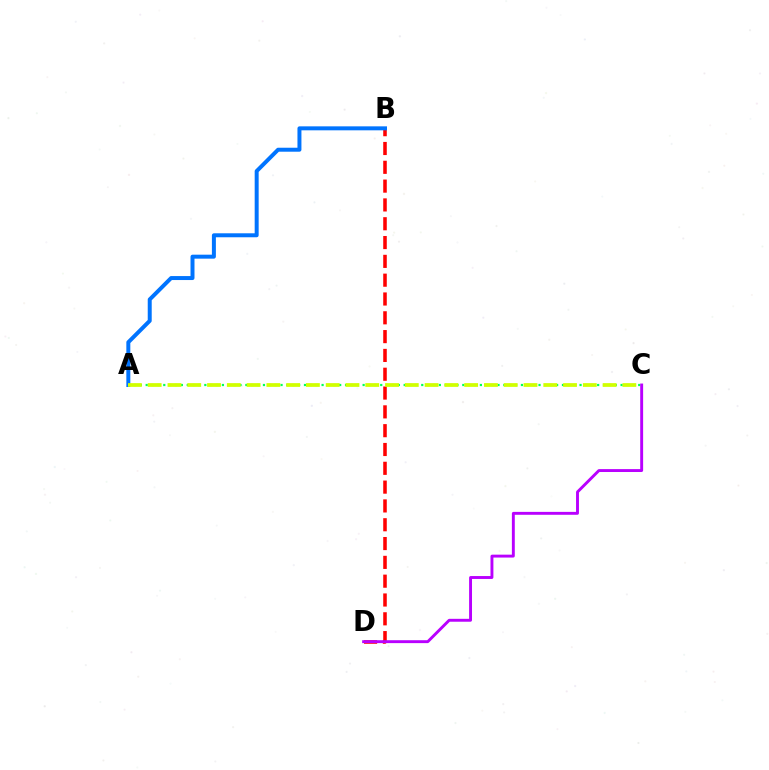{('A', 'C'): [{'color': '#00ff5c', 'line_style': 'dotted', 'thickness': 1.59}, {'color': '#d1ff00', 'line_style': 'dashed', 'thickness': 2.69}], ('B', 'D'): [{'color': '#ff0000', 'line_style': 'dashed', 'thickness': 2.56}], ('A', 'B'): [{'color': '#0074ff', 'line_style': 'solid', 'thickness': 2.86}], ('C', 'D'): [{'color': '#b900ff', 'line_style': 'solid', 'thickness': 2.09}]}